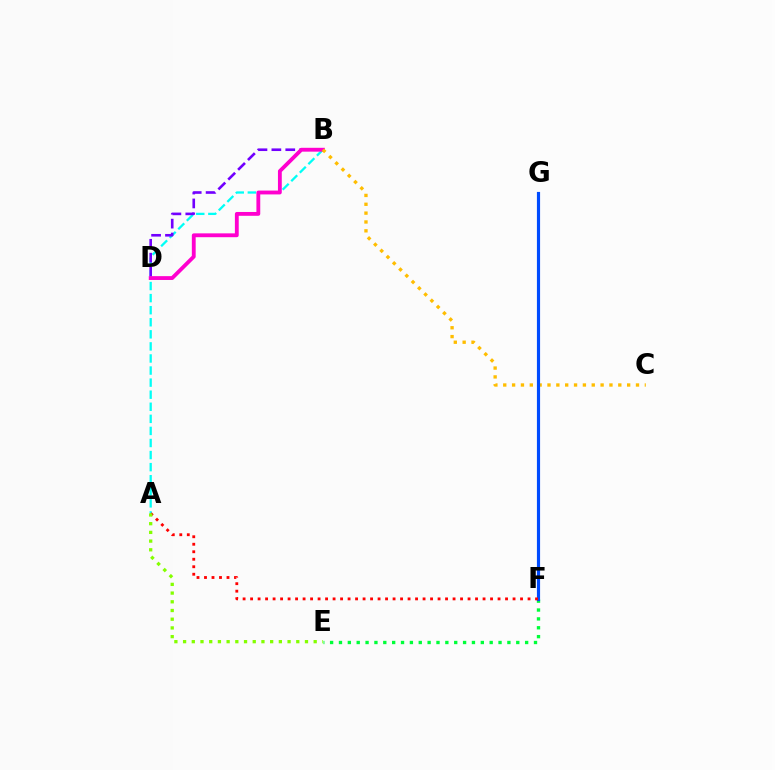{('A', 'B'): [{'color': '#00fff6', 'line_style': 'dashed', 'thickness': 1.64}], ('B', 'D'): [{'color': '#7200ff', 'line_style': 'dashed', 'thickness': 1.89}, {'color': '#ff00cf', 'line_style': 'solid', 'thickness': 2.76}], ('B', 'C'): [{'color': '#ffbd00', 'line_style': 'dotted', 'thickness': 2.4}], ('E', 'F'): [{'color': '#00ff39', 'line_style': 'dotted', 'thickness': 2.41}], ('F', 'G'): [{'color': '#004bff', 'line_style': 'solid', 'thickness': 2.28}], ('A', 'F'): [{'color': '#ff0000', 'line_style': 'dotted', 'thickness': 2.04}], ('A', 'E'): [{'color': '#84ff00', 'line_style': 'dotted', 'thickness': 2.37}]}